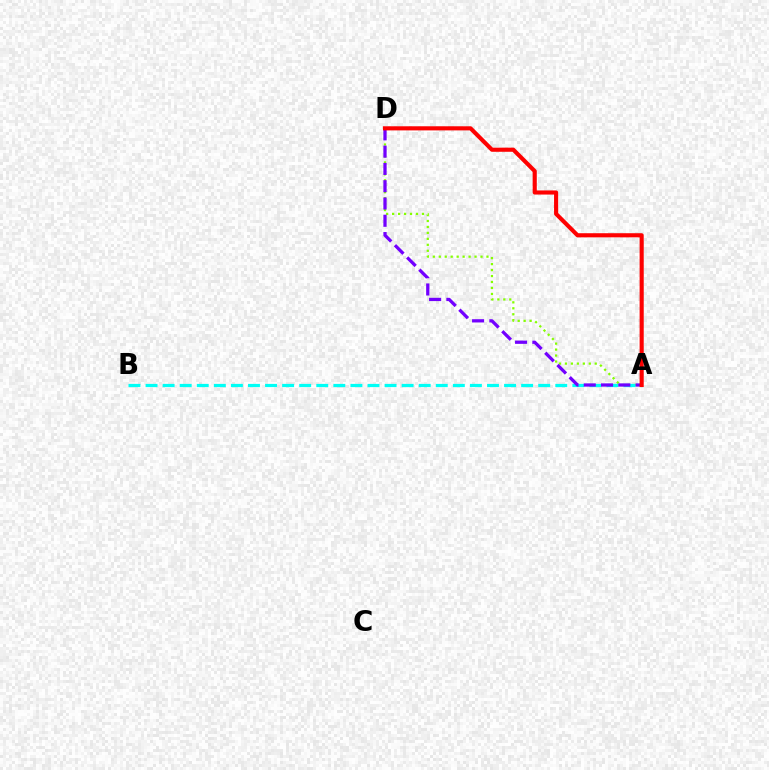{('A', 'D'): [{'color': '#84ff00', 'line_style': 'dotted', 'thickness': 1.62}, {'color': '#7200ff', 'line_style': 'dashed', 'thickness': 2.35}, {'color': '#ff0000', 'line_style': 'solid', 'thickness': 2.97}], ('A', 'B'): [{'color': '#00fff6', 'line_style': 'dashed', 'thickness': 2.32}]}